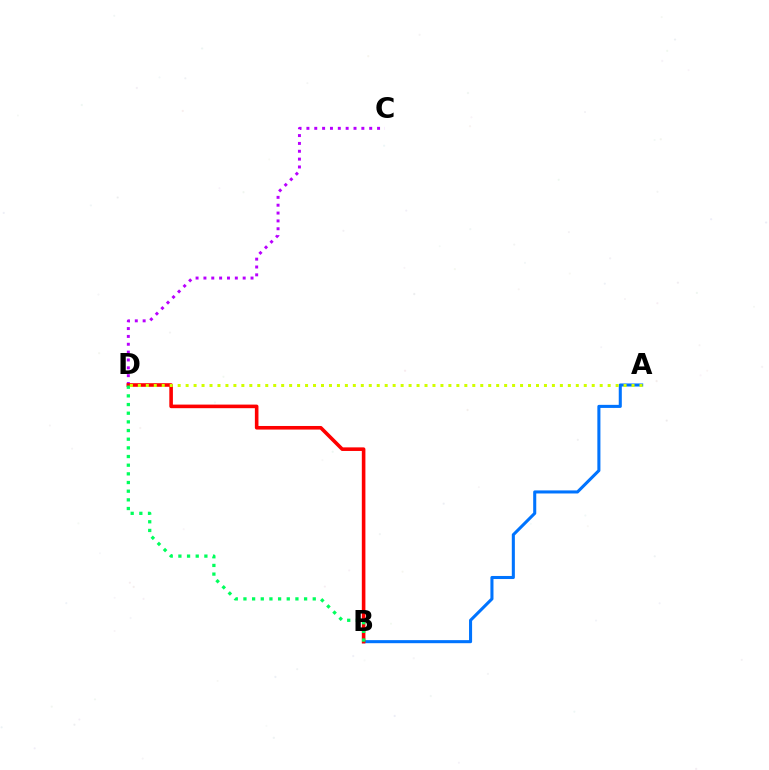{('C', 'D'): [{'color': '#b900ff', 'line_style': 'dotted', 'thickness': 2.13}], ('A', 'B'): [{'color': '#0074ff', 'line_style': 'solid', 'thickness': 2.21}], ('B', 'D'): [{'color': '#ff0000', 'line_style': 'solid', 'thickness': 2.59}, {'color': '#00ff5c', 'line_style': 'dotted', 'thickness': 2.35}], ('A', 'D'): [{'color': '#d1ff00', 'line_style': 'dotted', 'thickness': 2.16}]}